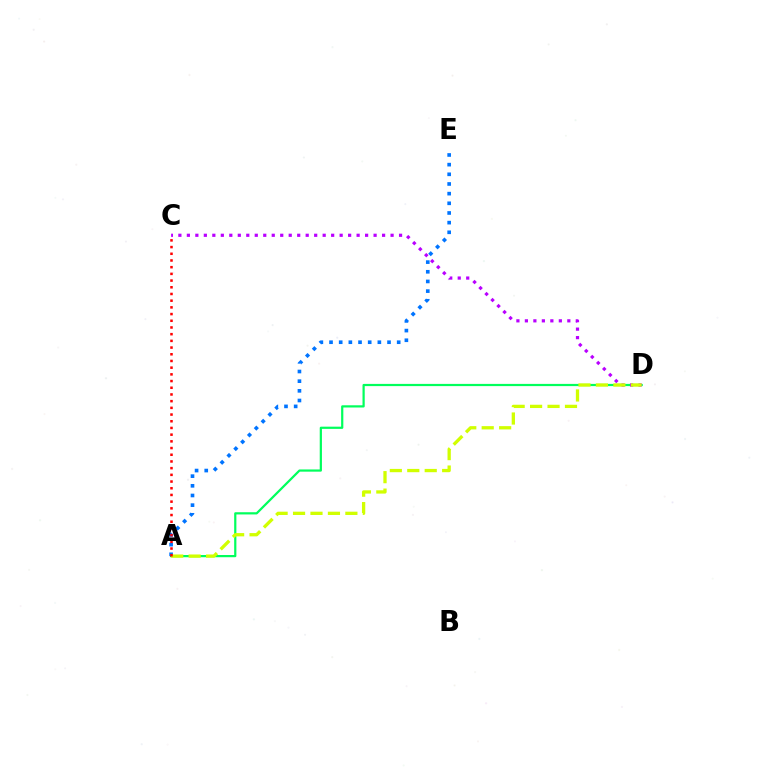{('A', 'D'): [{'color': '#00ff5c', 'line_style': 'solid', 'thickness': 1.59}, {'color': '#d1ff00', 'line_style': 'dashed', 'thickness': 2.37}], ('C', 'D'): [{'color': '#b900ff', 'line_style': 'dotted', 'thickness': 2.31}], ('A', 'E'): [{'color': '#0074ff', 'line_style': 'dotted', 'thickness': 2.63}], ('A', 'C'): [{'color': '#ff0000', 'line_style': 'dotted', 'thickness': 1.82}]}